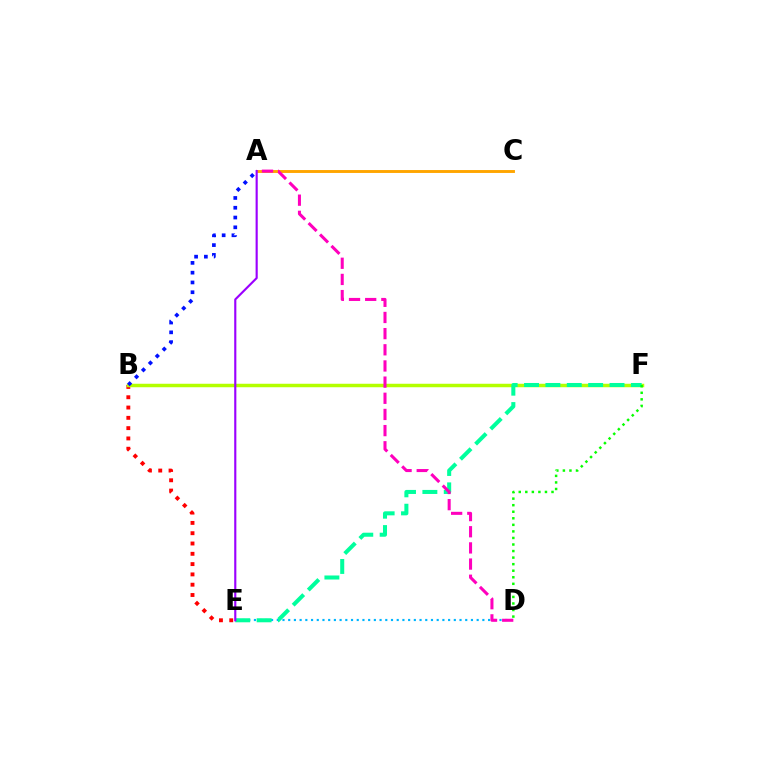{('B', 'E'): [{'color': '#ff0000', 'line_style': 'dotted', 'thickness': 2.8}], ('D', 'E'): [{'color': '#00b5ff', 'line_style': 'dotted', 'thickness': 1.55}], ('B', 'F'): [{'color': '#b3ff00', 'line_style': 'solid', 'thickness': 2.51}], ('A', 'B'): [{'color': '#0010ff', 'line_style': 'dotted', 'thickness': 2.66}], ('E', 'F'): [{'color': '#00ff9d', 'line_style': 'dashed', 'thickness': 2.9}], ('D', 'F'): [{'color': '#08ff00', 'line_style': 'dotted', 'thickness': 1.78}], ('A', 'C'): [{'color': '#ffa500', 'line_style': 'solid', 'thickness': 2.09}], ('A', 'D'): [{'color': '#ff00bd', 'line_style': 'dashed', 'thickness': 2.2}], ('A', 'E'): [{'color': '#9b00ff', 'line_style': 'solid', 'thickness': 1.54}]}